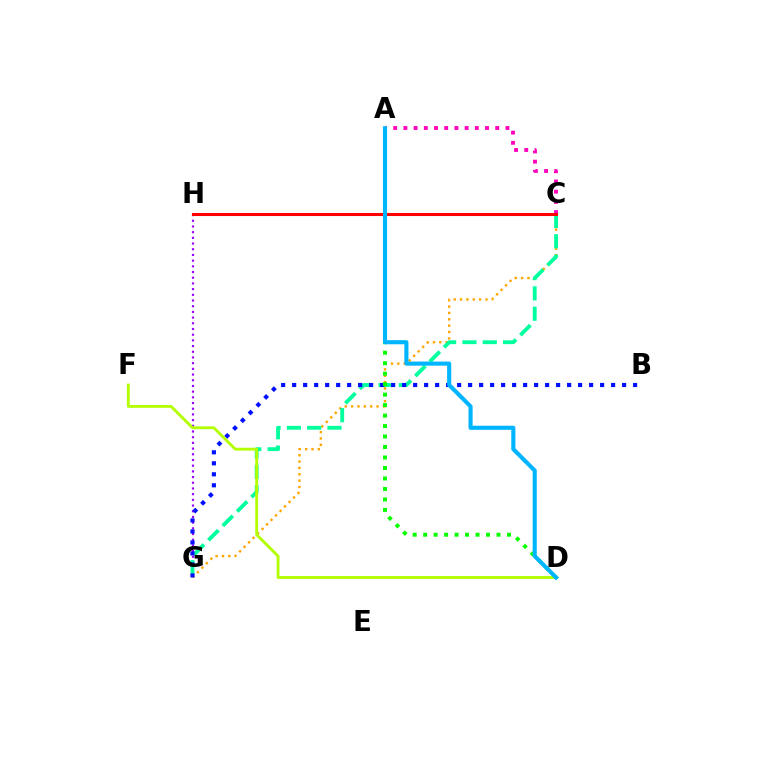{('A', 'C'): [{'color': '#ff00bd', 'line_style': 'dotted', 'thickness': 2.77}], ('C', 'G'): [{'color': '#ffa500', 'line_style': 'dotted', 'thickness': 1.73}, {'color': '#00ff9d', 'line_style': 'dashed', 'thickness': 2.76}], ('G', 'H'): [{'color': '#9b00ff', 'line_style': 'dotted', 'thickness': 1.55}], ('B', 'G'): [{'color': '#0010ff', 'line_style': 'dotted', 'thickness': 2.99}], ('D', 'F'): [{'color': '#b3ff00', 'line_style': 'solid', 'thickness': 2.05}], ('A', 'D'): [{'color': '#08ff00', 'line_style': 'dotted', 'thickness': 2.85}, {'color': '#00b5ff', 'line_style': 'solid', 'thickness': 2.95}], ('C', 'H'): [{'color': '#ff0000', 'line_style': 'solid', 'thickness': 2.2}]}